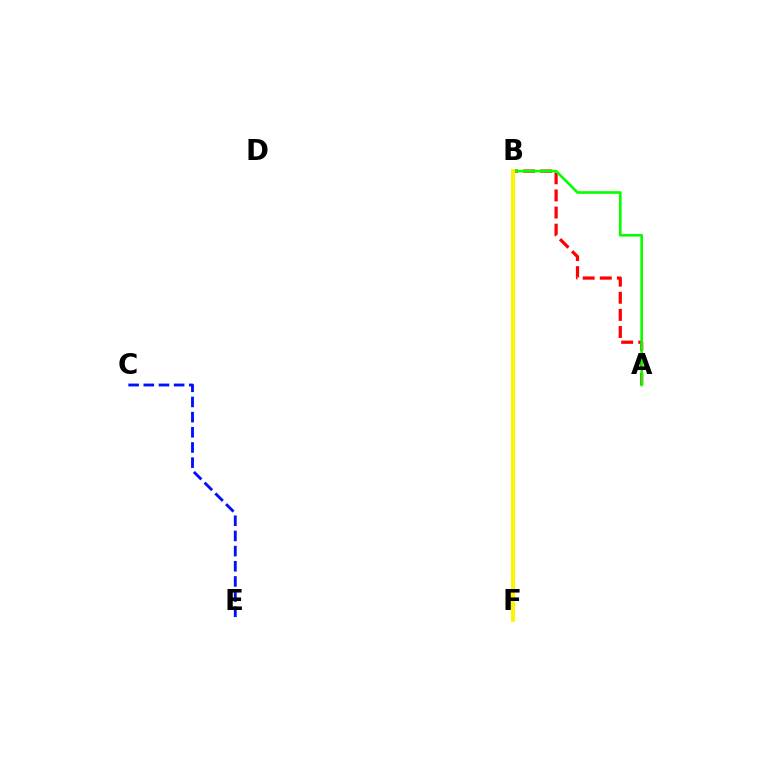{('A', 'B'): [{'color': '#ff0000', 'line_style': 'dashed', 'thickness': 2.32}, {'color': '#08ff00', 'line_style': 'solid', 'thickness': 1.91}], ('B', 'F'): [{'color': '#00fff6', 'line_style': 'dotted', 'thickness': 1.75}, {'color': '#ee00ff', 'line_style': 'dashed', 'thickness': 1.88}, {'color': '#fcf500', 'line_style': 'solid', 'thickness': 2.87}], ('C', 'E'): [{'color': '#0010ff', 'line_style': 'dashed', 'thickness': 2.06}]}